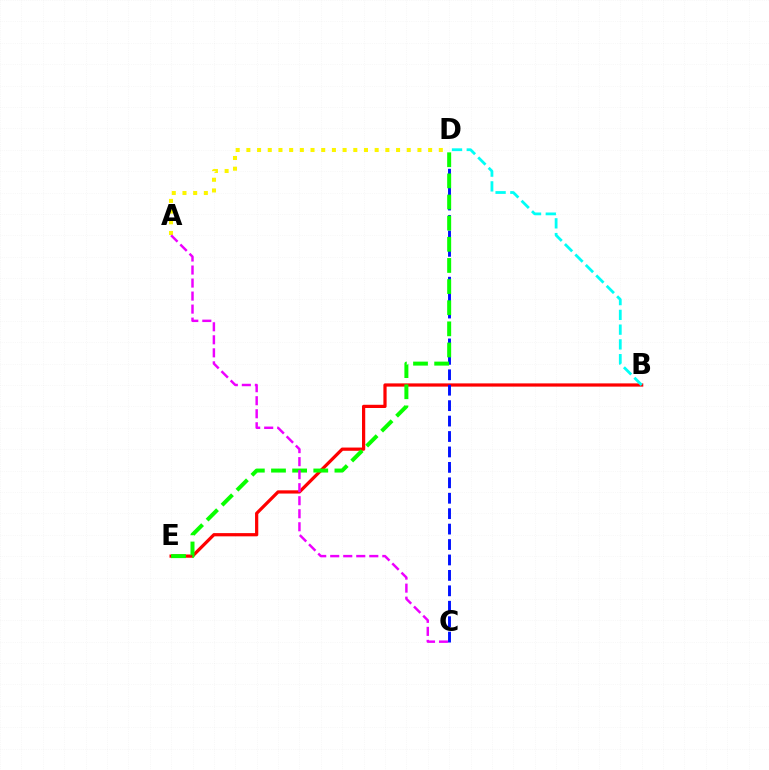{('B', 'E'): [{'color': '#ff0000', 'line_style': 'solid', 'thickness': 2.32}], ('B', 'D'): [{'color': '#00fff6', 'line_style': 'dashed', 'thickness': 2.01}], ('C', 'D'): [{'color': '#0010ff', 'line_style': 'dashed', 'thickness': 2.1}], ('A', 'D'): [{'color': '#fcf500', 'line_style': 'dotted', 'thickness': 2.9}], ('D', 'E'): [{'color': '#08ff00', 'line_style': 'dashed', 'thickness': 2.87}], ('A', 'C'): [{'color': '#ee00ff', 'line_style': 'dashed', 'thickness': 1.77}]}